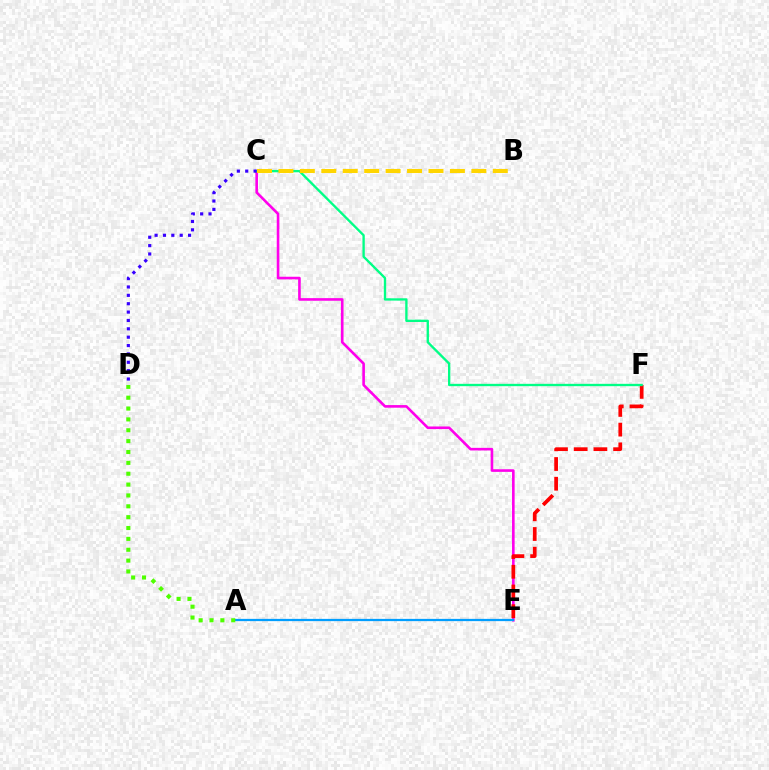{('C', 'E'): [{'color': '#ff00ed', 'line_style': 'solid', 'thickness': 1.89}], ('E', 'F'): [{'color': '#ff0000', 'line_style': 'dashed', 'thickness': 2.68}], ('C', 'F'): [{'color': '#00ff86', 'line_style': 'solid', 'thickness': 1.69}], ('A', 'E'): [{'color': '#009eff', 'line_style': 'solid', 'thickness': 1.62}], ('A', 'D'): [{'color': '#4fff00', 'line_style': 'dotted', 'thickness': 2.95}], ('C', 'D'): [{'color': '#3700ff', 'line_style': 'dotted', 'thickness': 2.27}], ('B', 'C'): [{'color': '#ffd500', 'line_style': 'dashed', 'thickness': 2.91}]}